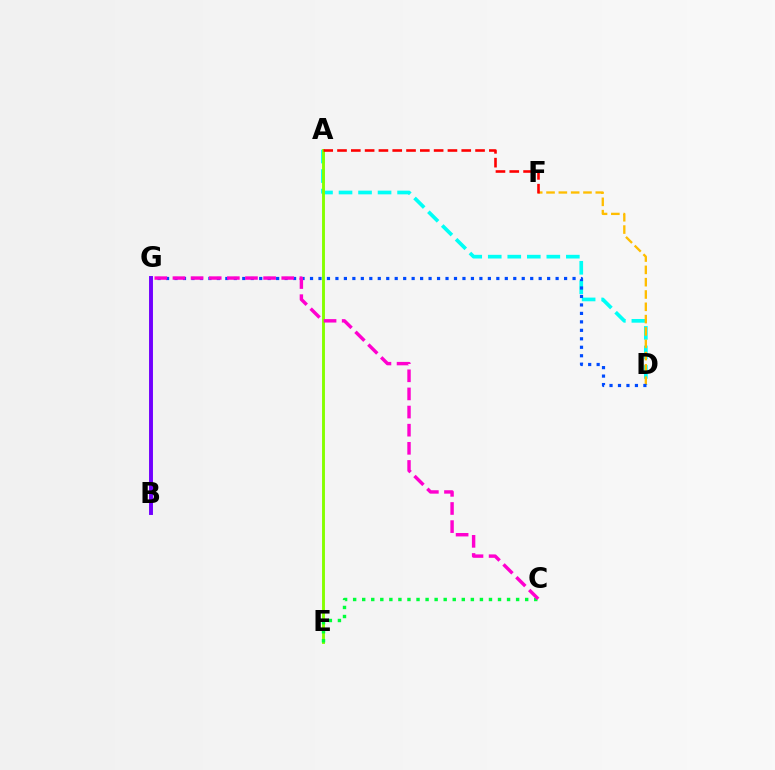{('A', 'D'): [{'color': '#00fff6', 'line_style': 'dashed', 'thickness': 2.65}], ('D', 'F'): [{'color': '#ffbd00', 'line_style': 'dashed', 'thickness': 1.67}], ('A', 'E'): [{'color': '#84ff00', 'line_style': 'solid', 'thickness': 2.09}], ('D', 'G'): [{'color': '#004bff', 'line_style': 'dotted', 'thickness': 2.3}], ('C', 'E'): [{'color': '#00ff39', 'line_style': 'dotted', 'thickness': 2.46}], ('C', 'G'): [{'color': '#ff00cf', 'line_style': 'dashed', 'thickness': 2.46}], ('B', 'G'): [{'color': '#7200ff', 'line_style': 'solid', 'thickness': 2.82}], ('A', 'F'): [{'color': '#ff0000', 'line_style': 'dashed', 'thickness': 1.88}]}